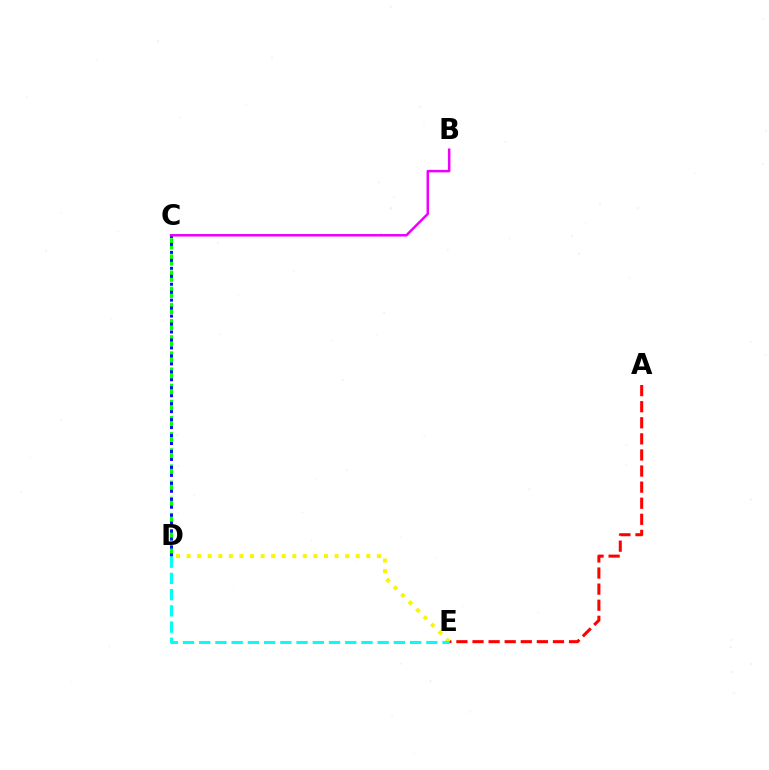{('A', 'E'): [{'color': '#ff0000', 'line_style': 'dashed', 'thickness': 2.19}], ('C', 'D'): [{'color': '#08ff00', 'line_style': 'dashed', 'thickness': 2.2}, {'color': '#0010ff', 'line_style': 'dotted', 'thickness': 2.16}], ('D', 'E'): [{'color': '#fcf500', 'line_style': 'dotted', 'thickness': 2.87}, {'color': '#00fff6', 'line_style': 'dashed', 'thickness': 2.2}], ('B', 'C'): [{'color': '#ee00ff', 'line_style': 'solid', 'thickness': 1.8}]}